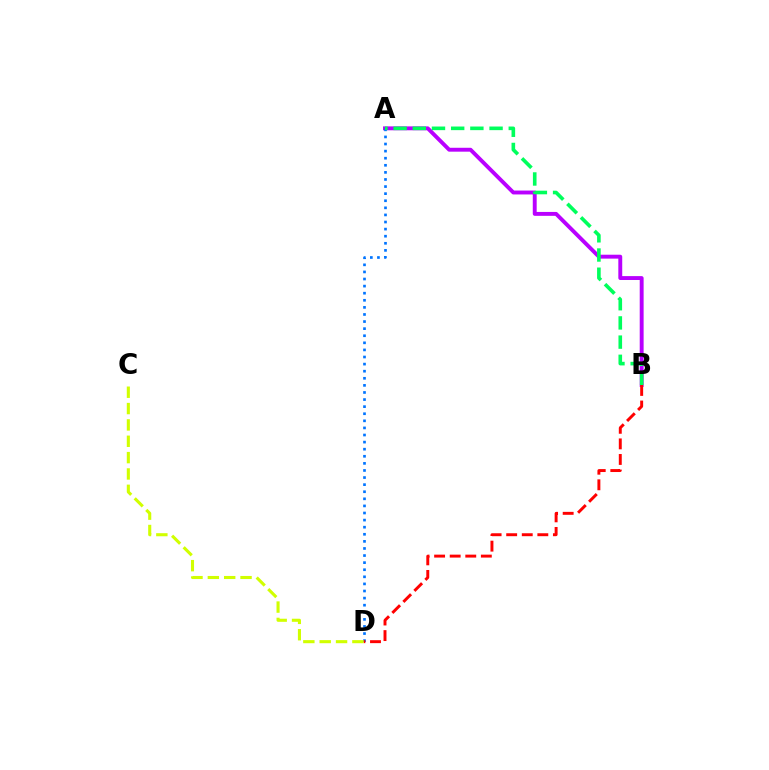{('A', 'B'): [{'color': '#b900ff', 'line_style': 'solid', 'thickness': 2.81}, {'color': '#00ff5c', 'line_style': 'dashed', 'thickness': 2.61}], ('A', 'D'): [{'color': '#0074ff', 'line_style': 'dotted', 'thickness': 1.93}], ('B', 'D'): [{'color': '#ff0000', 'line_style': 'dashed', 'thickness': 2.12}], ('C', 'D'): [{'color': '#d1ff00', 'line_style': 'dashed', 'thickness': 2.22}]}